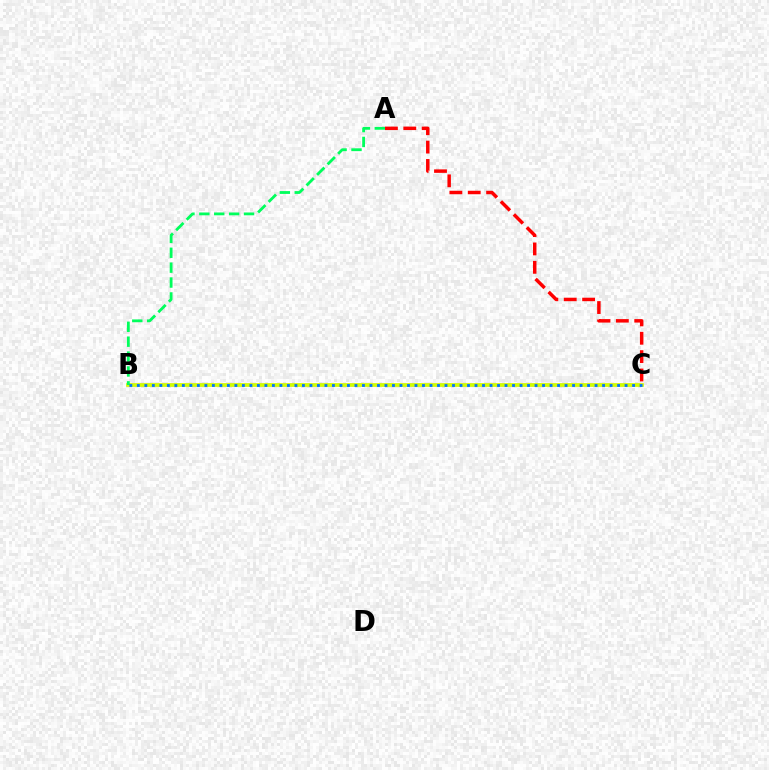{('B', 'C'): [{'color': '#b900ff', 'line_style': 'solid', 'thickness': 1.76}, {'color': '#d1ff00', 'line_style': 'solid', 'thickness': 2.65}, {'color': '#0074ff', 'line_style': 'dotted', 'thickness': 2.04}], ('A', 'B'): [{'color': '#00ff5c', 'line_style': 'dashed', 'thickness': 2.02}], ('A', 'C'): [{'color': '#ff0000', 'line_style': 'dashed', 'thickness': 2.5}]}